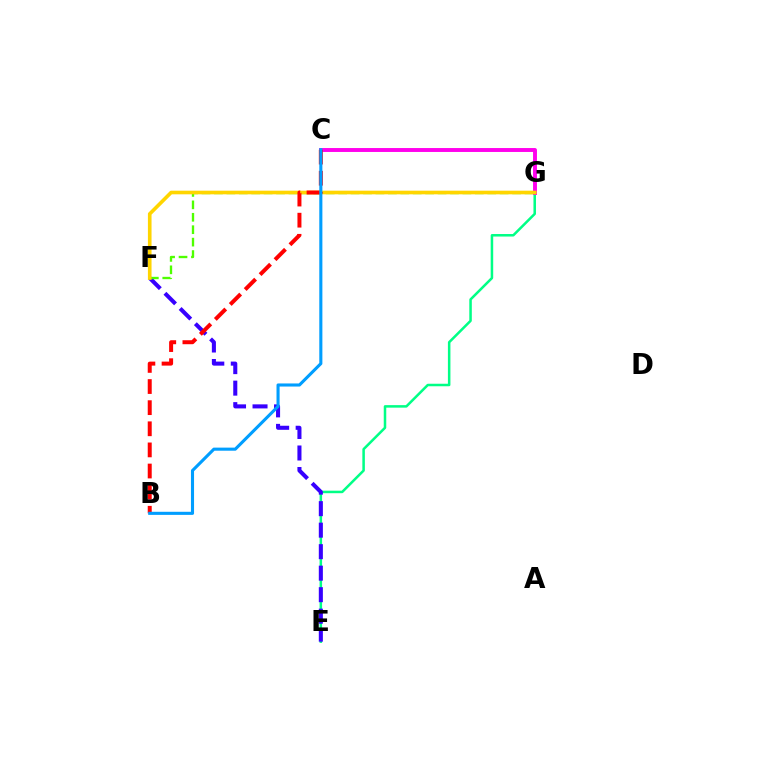{('E', 'G'): [{'color': '#00ff86', 'line_style': 'solid', 'thickness': 1.81}], ('C', 'G'): [{'color': '#ff00ed', 'line_style': 'solid', 'thickness': 2.82}], ('E', 'F'): [{'color': '#3700ff', 'line_style': 'dashed', 'thickness': 2.92}], ('F', 'G'): [{'color': '#4fff00', 'line_style': 'dashed', 'thickness': 1.69}, {'color': '#ffd500', 'line_style': 'solid', 'thickness': 2.61}], ('B', 'C'): [{'color': '#ff0000', 'line_style': 'dashed', 'thickness': 2.87}, {'color': '#009eff', 'line_style': 'solid', 'thickness': 2.23}]}